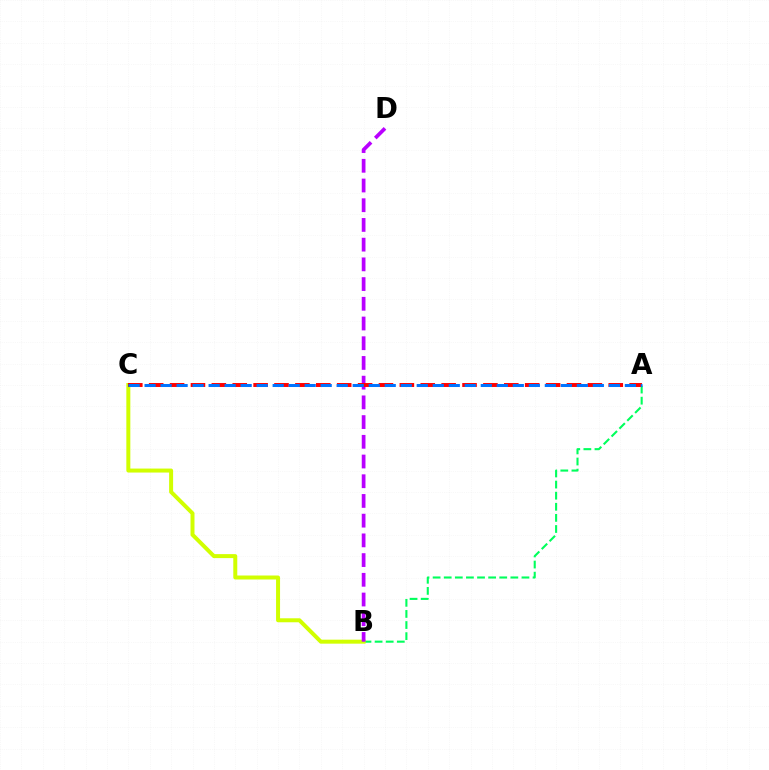{('A', 'B'): [{'color': '#00ff5c', 'line_style': 'dashed', 'thickness': 1.51}], ('B', 'C'): [{'color': '#d1ff00', 'line_style': 'solid', 'thickness': 2.87}], ('B', 'D'): [{'color': '#b900ff', 'line_style': 'dashed', 'thickness': 2.68}], ('A', 'C'): [{'color': '#ff0000', 'line_style': 'dashed', 'thickness': 2.84}, {'color': '#0074ff', 'line_style': 'dashed', 'thickness': 2.17}]}